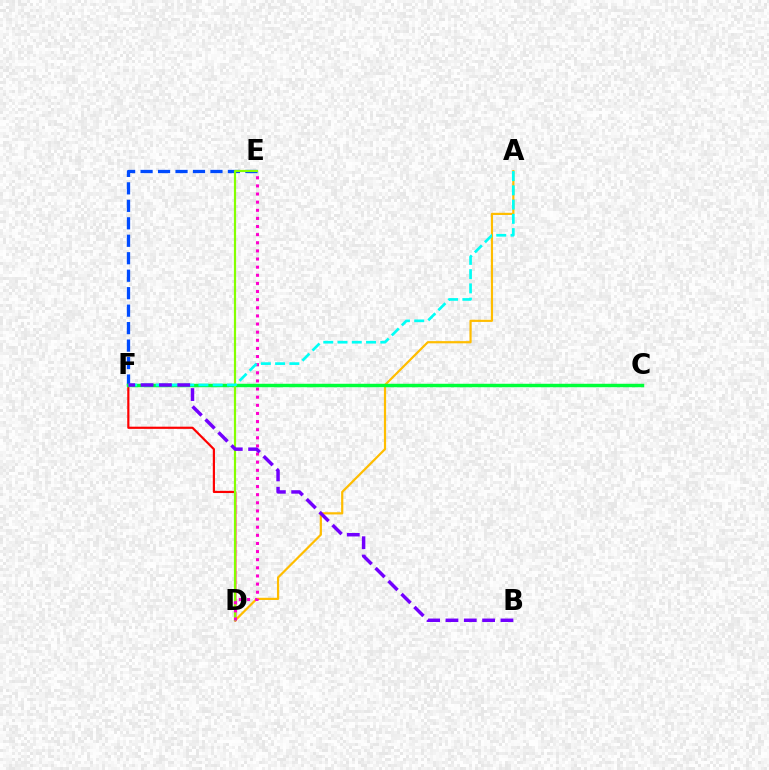{('E', 'F'): [{'color': '#004bff', 'line_style': 'dashed', 'thickness': 2.37}], ('A', 'D'): [{'color': '#ffbd00', 'line_style': 'solid', 'thickness': 1.58}], ('D', 'F'): [{'color': '#ff0000', 'line_style': 'solid', 'thickness': 1.57}], ('C', 'F'): [{'color': '#00ff39', 'line_style': 'solid', 'thickness': 2.48}], ('D', 'E'): [{'color': '#84ff00', 'line_style': 'solid', 'thickness': 1.58}, {'color': '#ff00cf', 'line_style': 'dotted', 'thickness': 2.21}], ('A', 'F'): [{'color': '#00fff6', 'line_style': 'dashed', 'thickness': 1.94}], ('B', 'F'): [{'color': '#7200ff', 'line_style': 'dashed', 'thickness': 2.49}]}